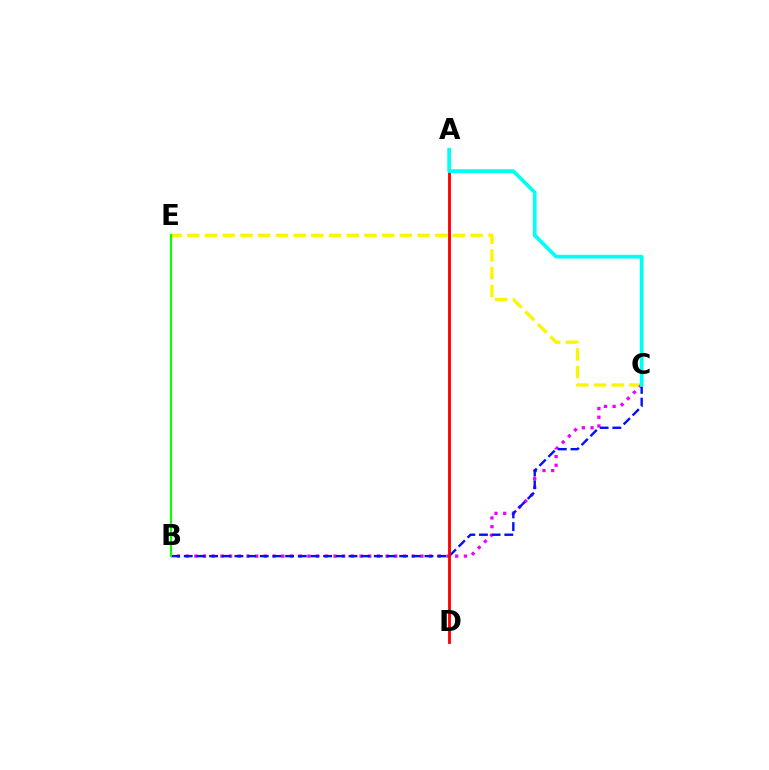{('C', 'E'): [{'color': '#fcf500', 'line_style': 'dashed', 'thickness': 2.41}], ('B', 'C'): [{'color': '#ee00ff', 'line_style': 'dotted', 'thickness': 2.36}, {'color': '#0010ff', 'line_style': 'dashed', 'thickness': 1.72}], ('B', 'E'): [{'color': '#08ff00', 'line_style': 'solid', 'thickness': 1.56}], ('A', 'D'): [{'color': '#ff0000', 'line_style': 'solid', 'thickness': 2.04}], ('A', 'C'): [{'color': '#00fff6', 'line_style': 'solid', 'thickness': 2.67}]}